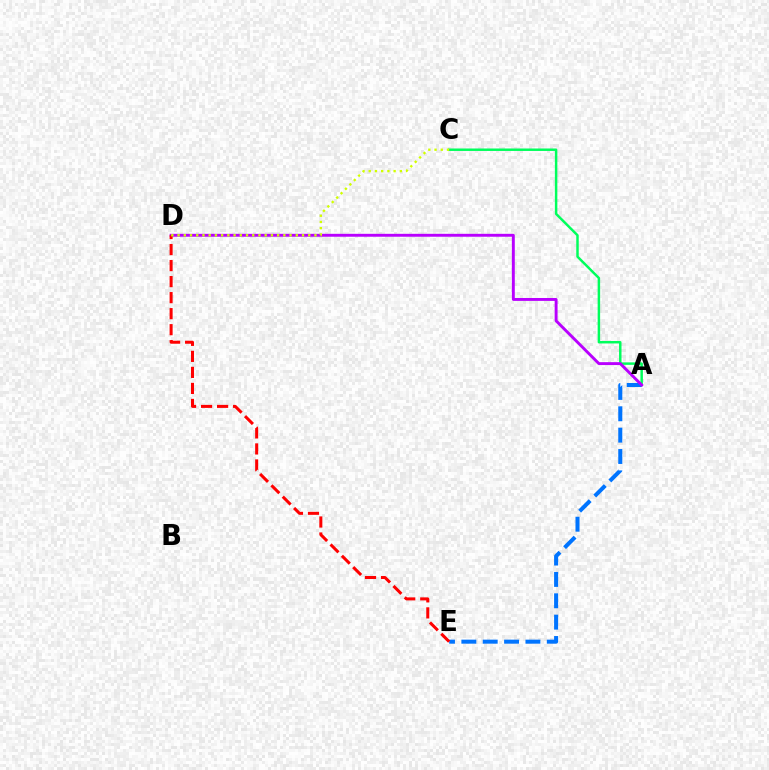{('A', 'C'): [{'color': '#00ff5c', 'line_style': 'solid', 'thickness': 1.78}], ('A', 'E'): [{'color': '#0074ff', 'line_style': 'dashed', 'thickness': 2.9}], ('A', 'D'): [{'color': '#b900ff', 'line_style': 'solid', 'thickness': 2.09}], ('D', 'E'): [{'color': '#ff0000', 'line_style': 'dashed', 'thickness': 2.18}], ('C', 'D'): [{'color': '#d1ff00', 'line_style': 'dotted', 'thickness': 1.69}]}